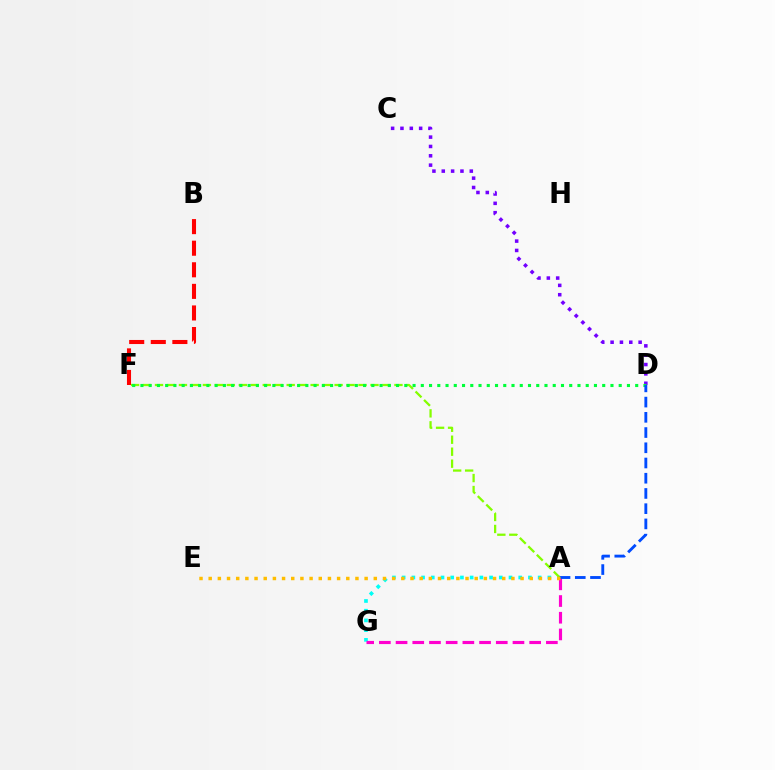{('A', 'G'): [{'color': '#00fff6', 'line_style': 'dotted', 'thickness': 2.64}, {'color': '#ff00cf', 'line_style': 'dashed', 'thickness': 2.27}], ('C', 'D'): [{'color': '#7200ff', 'line_style': 'dotted', 'thickness': 2.54}], ('A', 'F'): [{'color': '#84ff00', 'line_style': 'dashed', 'thickness': 1.63}], ('B', 'F'): [{'color': '#ff0000', 'line_style': 'dashed', 'thickness': 2.93}], ('D', 'F'): [{'color': '#00ff39', 'line_style': 'dotted', 'thickness': 2.24}], ('A', 'D'): [{'color': '#004bff', 'line_style': 'dashed', 'thickness': 2.07}], ('A', 'E'): [{'color': '#ffbd00', 'line_style': 'dotted', 'thickness': 2.49}]}